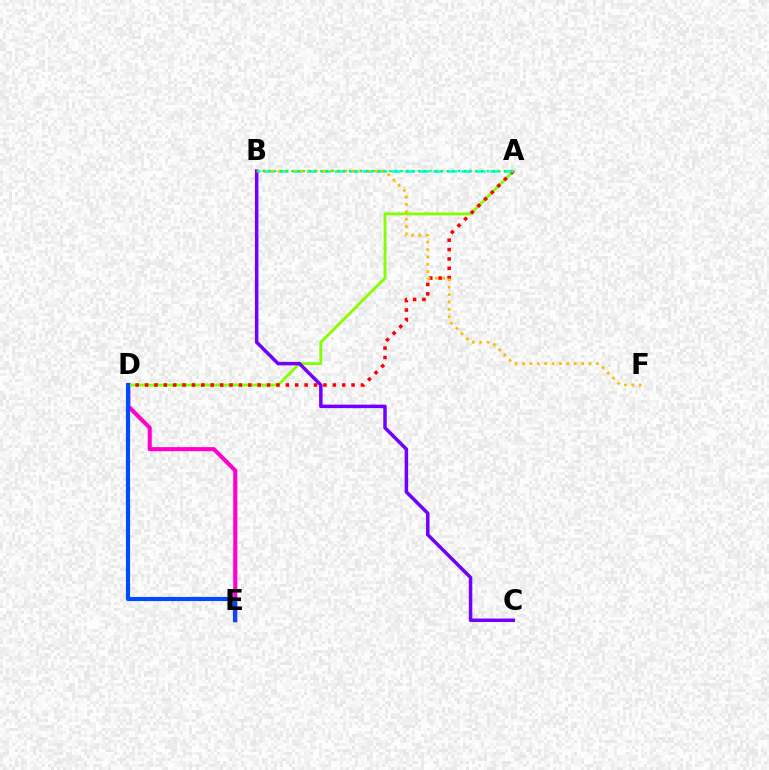{('D', 'E'): [{'color': '#ff00cf', 'line_style': 'solid', 'thickness': 2.96}, {'color': '#004bff', 'line_style': 'solid', 'thickness': 2.99}], ('A', 'D'): [{'color': '#84ff00', 'line_style': 'solid', 'thickness': 2.02}, {'color': '#ff0000', 'line_style': 'dotted', 'thickness': 2.55}], ('A', 'B'): [{'color': '#00fff6', 'line_style': 'dashed', 'thickness': 1.91}, {'color': '#00ff39', 'line_style': 'dotted', 'thickness': 1.56}], ('B', 'C'): [{'color': '#7200ff', 'line_style': 'solid', 'thickness': 2.51}], ('B', 'F'): [{'color': '#ffbd00', 'line_style': 'dotted', 'thickness': 2.01}]}